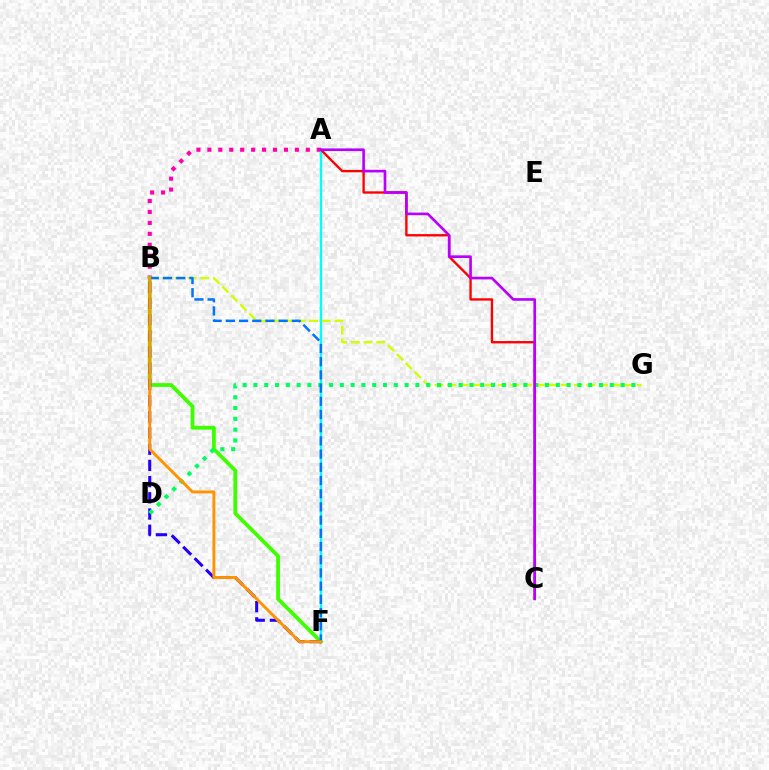{('A', 'B'): [{'color': '#ff00ac', 'line_style': 'dotted', 'thickness': 2.97}], ('B', 'F'): [{'color': '#3dff00', 'line_style': 'solid', 'thickness': 2.73}, {'color': '#2500ff', 'line_style': 'dashed', 'thickness': 2.2}, {'color': '#0074ff', 'line_style': 'dashed', 'thickness': 1.79}, {'color': '#ff9400', 'line_style': 'solid', 'thickness': 2.11}], ('A', 'F'): [{'color': '#00fff6', 'line_style': 'solid', 'thickness': 1.73}], ('A', 'C'): [{'color': '#ff0000', 'line_style': 'solid', 'thickness': 1.7}, {'color': '#b900ff', 'line_style': 'solid', 'thickness': 1.91}], ('B', 'G'): [{'color': '#d1ff00', 'line_style': 'dashed', 'thickness': 1.72}], ('D', 'G'): [{'color': '#00ff5c', 'line_style': 'dotted', 'thickness': 2.93}]}